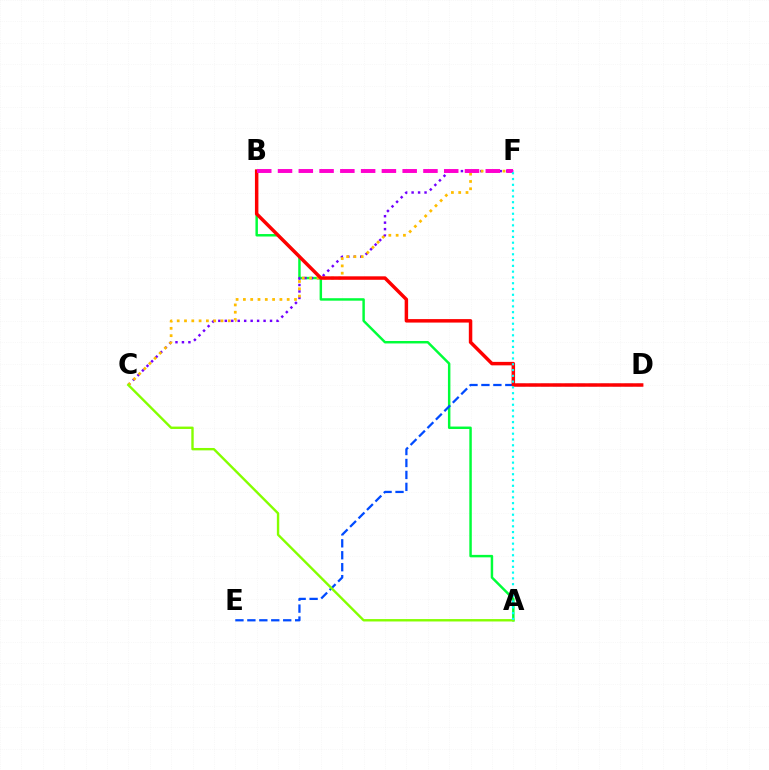{('A', 'B'): [{'color': '#00ff39', 'line_style': 'solid', 'thickness': 1.77}], ('C', 'F'): [{'color': '#7200ff', 'line_style': 'dotted', 'thickness': 1.76}, {'color': '#ffbd00', 'line_style': 'dotted', 'thickness': 1.98}], ('D', 'E'): [{'color': '#004bff', 'line_style': 'dashed', 'thickness': 1.62}], ('A', 'C'): [{'color': '#84ff00', 'line_style': 'solid', 'thickness': 1.72}], ('B', 'D'): [{'color': '#ff0000', 'line_style': 'solid', 'thickness': 2.5}], ('B', 'F'): [{'color': '#ff00cf', 'line_style': 'dashed', 'thickness': 2.82}], ('A', 'F'): [{'color': '#00fff6', 'line_style': 'dotted', 'thickness': 1.57}]}